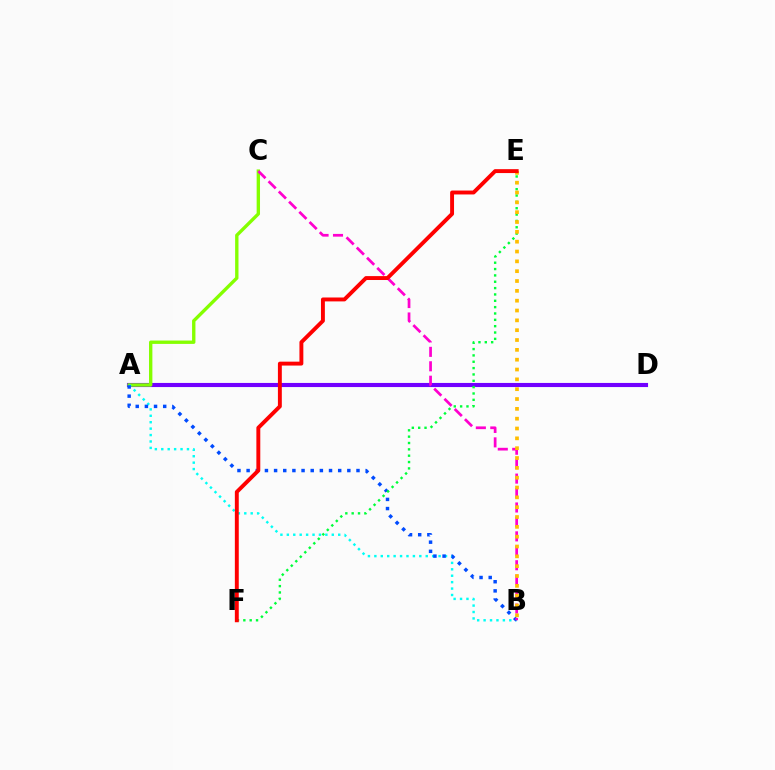{('A', 'D'): [{'color': '#7200ff', 'line_style': 'solid', 'thickness': 2.96}], ('A', 'C'): [{'color': '#84ff00', 'line_style': 'solid', 'thickness': 2.42}], ('A', 'B'): [{'color': '#00fff6', 'line_style': 'dotted', 'thickness': 1.75}, {'color': '#004bff', 'line_style': 'dotted', 'thickness': 2.49}], ('E', 'F'): [{'color': '#00ff39', 'line_style': 'dotted', 'thickness': 1.72}, {'color': '#ff0000', 'line_style': 'solid', 'thickness': 2.81}], ('B', 'C'): [{'color': '#ff00cf', 'line_style': 'dashed', 'thickness': 1.96}], ('B', 'E'): [{'color': '#ffbd00', 'line_style': 'dotted', 'thickness': 2.67}]}